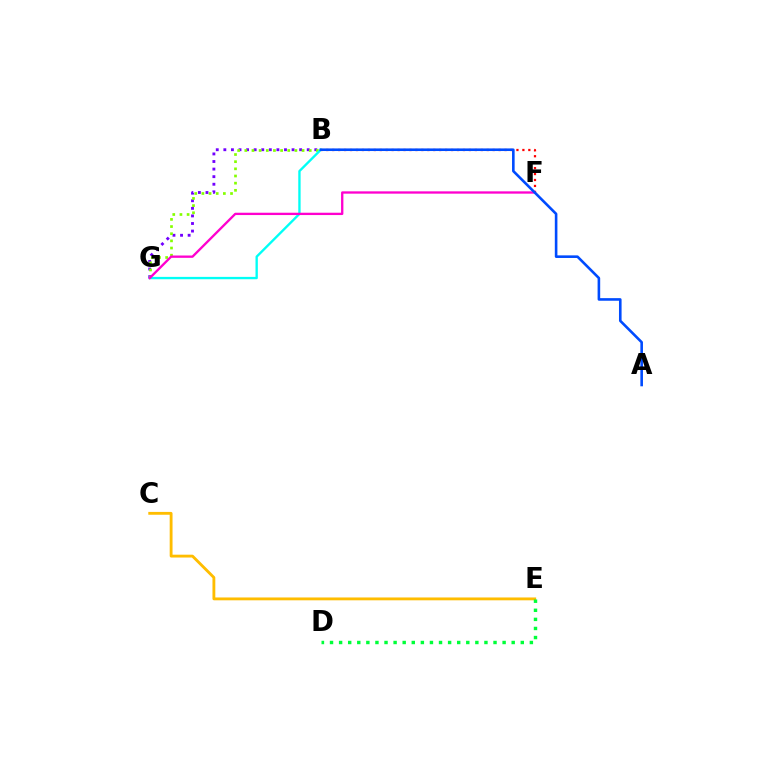{('B', 'G'): [{'color': '#7200ff', 'line_style': 'dotted', 'thickness': 2.06}, {'color': '#84ff00', 'line_style': 'dotted', 'thickness': 1.95}, {'color': '#00fff6', 'line_style': 'solid', 'thickness': 1.69}], ('B', 'F'): [{'color': '#ff0000', 'line_style': 'dotted', 'thickness': 1.61}], ('F', 'G'): [{'color': '#ff00cf', 'line_style': 'solid', 'thickness': 1.67}], ('A', 'B'): [{'color': '#004bff', 'line_style': 'solid', 'thickness': 1.87}], ('C', 'E'): [{'color': '#ffbd00', 'line_style': 'solid', 'thickness': 2.05}], ('D', 'E'): [{'color': '#00ff39', 'line_style': 'dotted', 'thickness': 2.47}]}